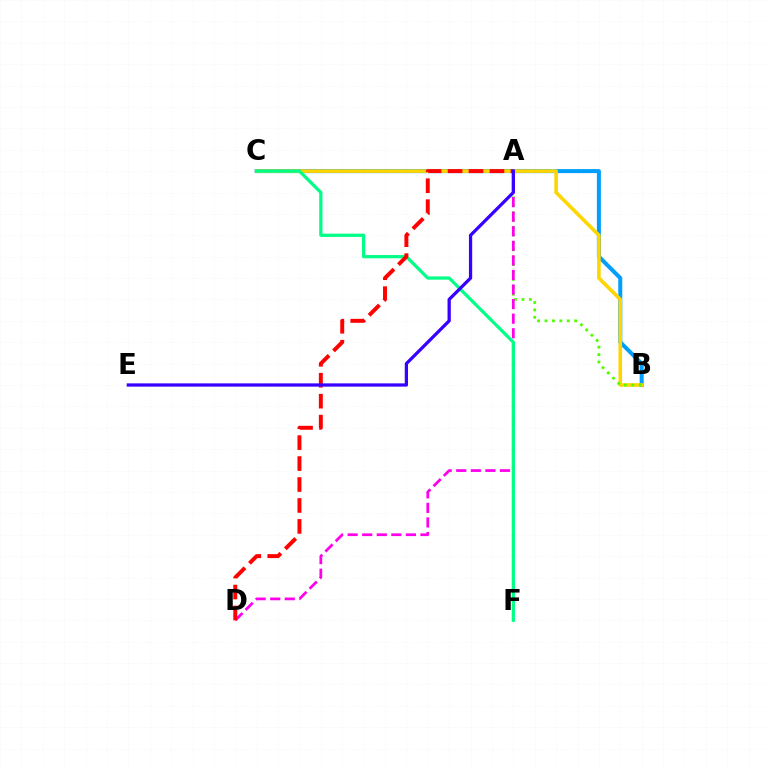{('B', 'C'): [{'color': '#009eff', 'line_style': 'solid', 'thickness': 2.89}, {'color': '#ffd500', 'line_style': 'solid', 'thickness': 2.58}], ('A', 'B'): [{'color': '#4fff00', 'line_style': 'dotted', 'thickness': 2.01}], ('A', 'D'): [{'color': '#ff00ed', 'line_style': 'dashed', 'thickness': 1.98}, {'color': '#ff0000', 'line_style': 'dashed', 'thickness': 2.85}], ('C', 'F'): [{'color': '#00ff86', 'line_style': 'solid', 'thickness': 2.33}], ('A', 'E'): [{'color': '#3700ff', 'line_style': 'solid', 'thickness': 2.35}]}